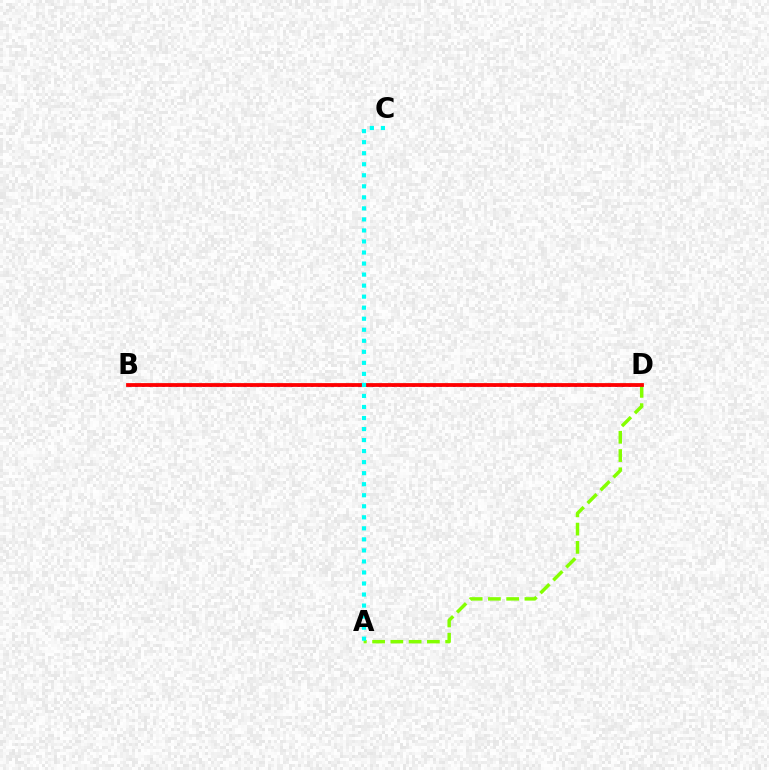{('A', 'D'): [{'color': '#84ff00', 'line_style': 'dashed', 'thickness': 2.48}], ('B', 'D'): [{'color': '#7200ff', 'line_style': 'dotted', 'thickness': 1.84}, {'color': '#ff0000', 'line_style': 'solid', 'thickness': 2.72}], ('A', 'C'): [{'color': '#00fff6', 'line_style': 'dotted', 'thickness': 3.0}]}